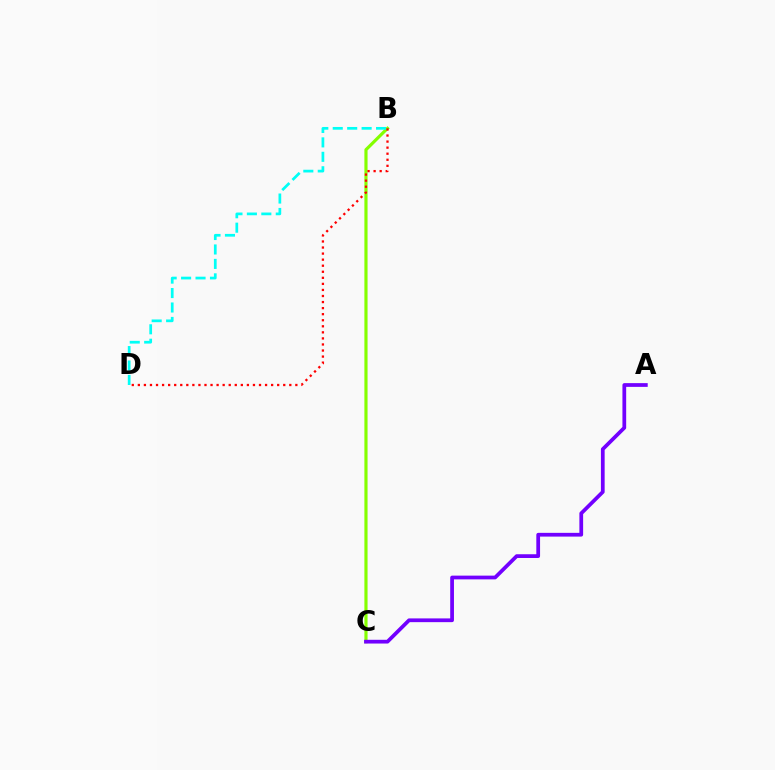{('B', 'C'): [{'color': '#84ff00', 'line_style': 'solid', 'thickness': 2.28}], ('B', 'D'): [{'color': '#ff0000', 'line_style': 'dotted', 'thickness': 1.65}, {'color': '#00fff6', 'line_style': 'dashed', 'thickness': 1.96}], ('A', 'C'): [{'color': '#7200ff', 'line_style': 'solid', 'thickness': 2.7}]}